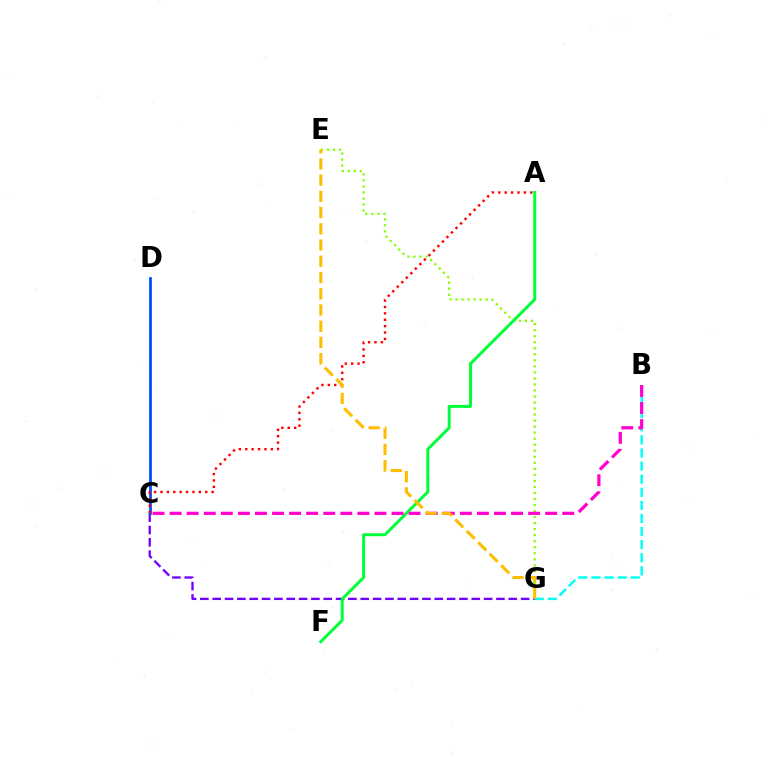{('B', 'G'): [{'color': '#00fff6', 'line_style': 'dashed', 'thickness': 1.78}], ('C', 'G'): [{'color': '#7200ff', 'line_style': 'dashed', 'thickness': 1.68}], ('C', 'D'): [{'color': '#004bff', 'line_style': 'solid', 'thickness': 1.97}], ('E', 'G'): [{'color': '#84ff00', 'line_style': 'dotted', 'thickness': 1.64}, {'color': '#ffbd00', 'line_style': 'dashed', 'thickness': 2.2}], ('A', 'F'): [{'color': '#00ff39', 'line_style': 'solid', 'thickness': 2.14}], ('B', 'C'): [{'color': '#ff00cf', 'line_style': 'dashed', 'thickness': 2.32}], ('A', 'C'): [{'color': '#ff0000', 'line_style': 'dotted', 'thickness': 1.74}]}